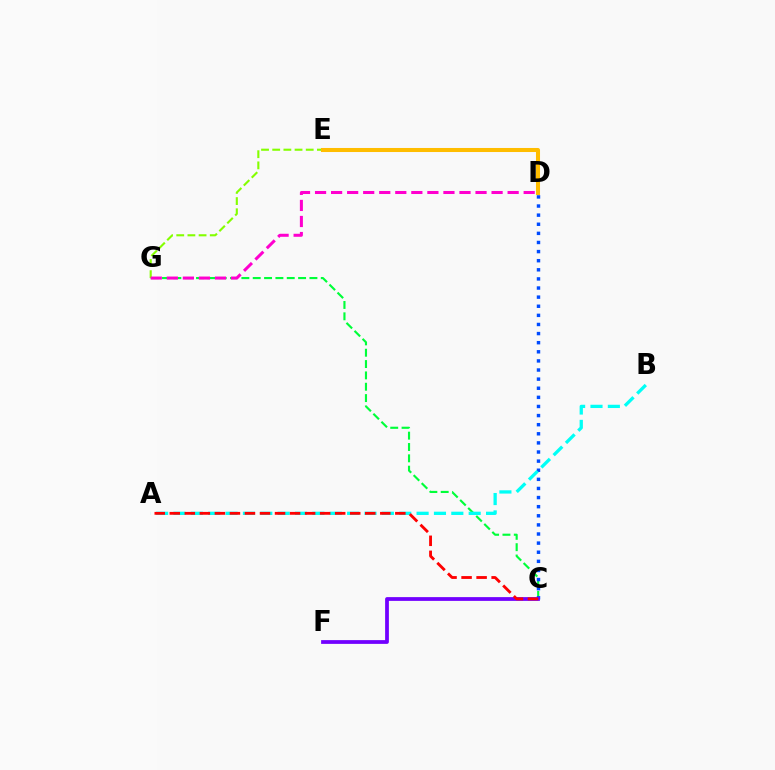{('C', 'G'): [{'color': '#00ff39', 'line_style': 'dashed', 'thickness': 1.54}], ('C', 'D'): [{'color': '#004bff', 'line_style': 'dotted', 'thickness': 2.48}], ('A', 'B'): [{'color': '#00fff6', 'line_style': 'dashed', 'thickness': 2.36}], ('C', 'F'): [{'color': '#7200ff', 'line_style': 'solid', 'thickness': 2.71}], ('E', 'G'): [{'color': '#84ff00', 'line_style': 'dashed', 'thickness': 1.52}], ('D', 'G'): [{'color': '#ff00cf', 'line_style': 'dashed', 'thickness': 2.18}], ('A', 'C'): [{'color': '#ff0000', 'line_style': 'dashed', 'thickness': 2.04}], ('D', 'E'): [{'color': '#ffbd00', 'line_style': 'solid', 'thickness': 2.92}]}